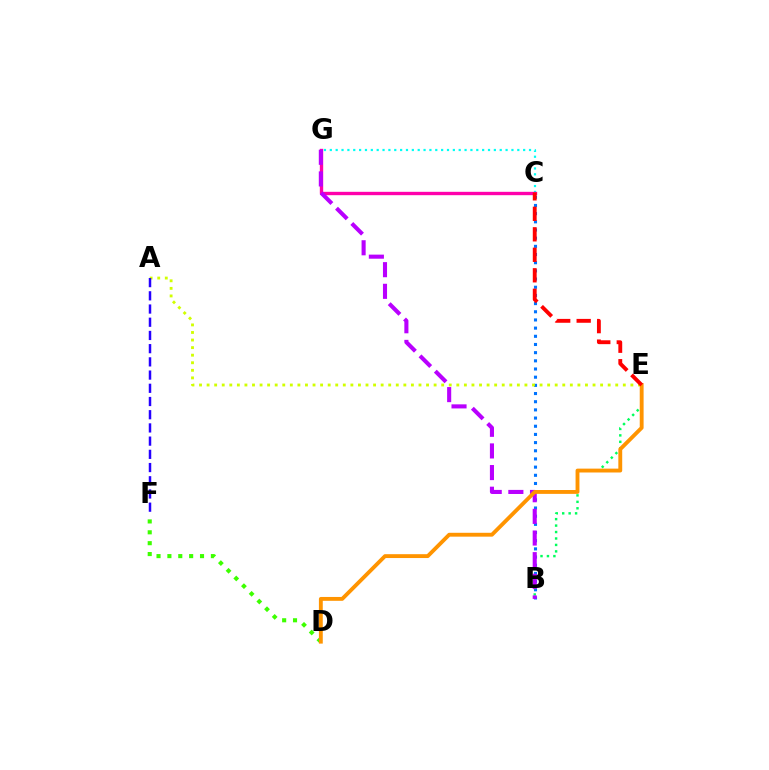{('B', 'C'): [{'color': '#0074ff', 'line_style': 'dotted', 'thickness': 2.22}], ('A', 'E'): [{'color': '#d1ff00', 'line_style': 'dotted', 'thickness': 2.06}], ('B', 'E'): [{'color': '#00ff5c', 'line_style': 'dotted', 'thickness': 1.75}], ('D', 'F'): [{'color': '#3dff00', 'line_style': 'dotted', 'thickness': 2.95}], ('C', 'G'): [{'color': '#00fff6', 'line_style': 'dotted', 'thickness': 1.59}, {'color': '#ff00ac', 'line_style': 'solid', 'thickness': 2.42}], ('B', 'G'): [{'color': '#b900ff', 'line_style': 'dashed', 'thickness': 2.94}], ('D', 'E'): [{'color': '#ff9400', 'line_style': 'solid', 'thickness': 2.78}], ('A', 'F'): [{'color': '#2500ff', 'line_style': 'dashed', 'thickness': 1.79}], ('C', 'E'): [{'color': '#ff0000', 'line_style': 'dashed', 'thickness': 2.78}]}